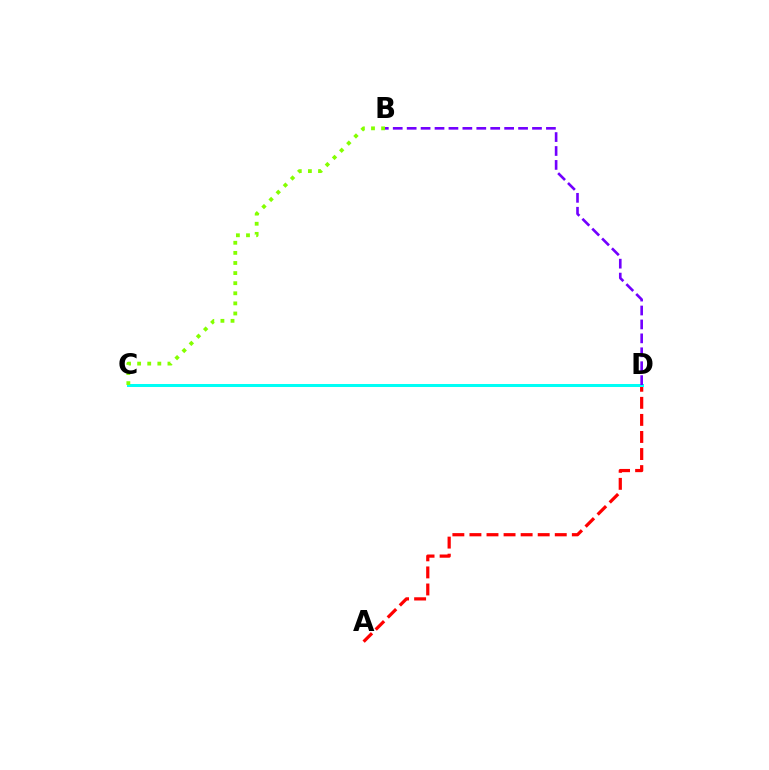{('A', 'D'): [{'color': '#ff0000', 'line_style': 'dashed', 'thickness': 2.32}], ('C', 'D'): [{'color': '#00fff6', 'line_style': 'solid', 'thickness': 2.17}], ('B', 'C'): [{'color': '#84ff00', 'line_style': 'dotted', 'thickness': 2.74}], ('B', 'D'): [{'color': '#7200ff', 'line_style': 'dashed', 'thickness': 1.89}]}